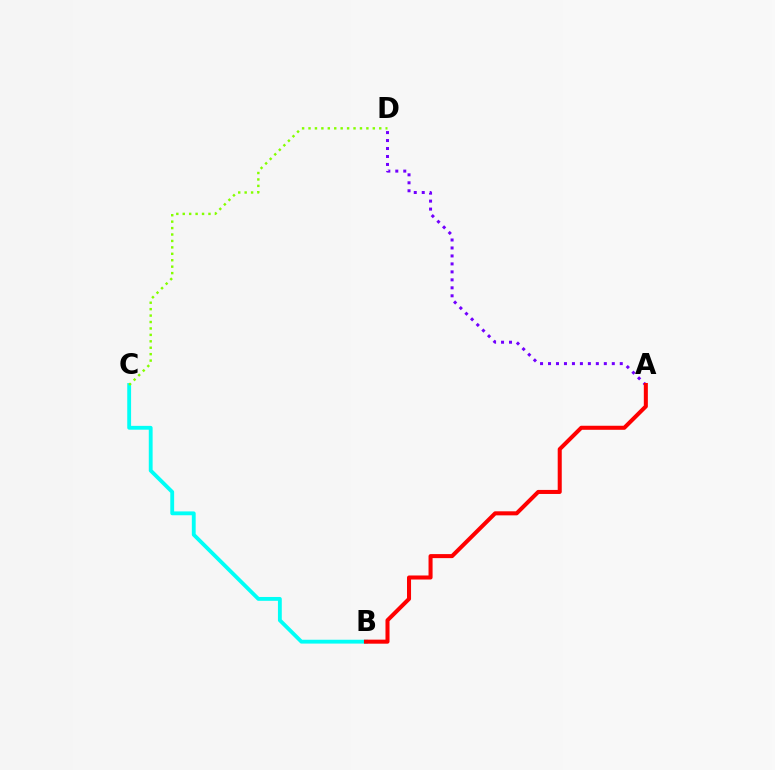{('B', 'C'): [{'color': '#00fff6', 'line_style': 'solid', 'thickness': 2.77}], ('A', 'D'): [{'color': '#7200ff', 'line_style': 'dotted', 'thickness': 2.17}], ('A', 'B'): [{'color': '#ff0000', 'line_style': 'solid', 'thickness': 2.91}], ('C', 'D'): [{'color': '#84ff00', 'line_style': 'dotted', 'thickness': 1.75}]}